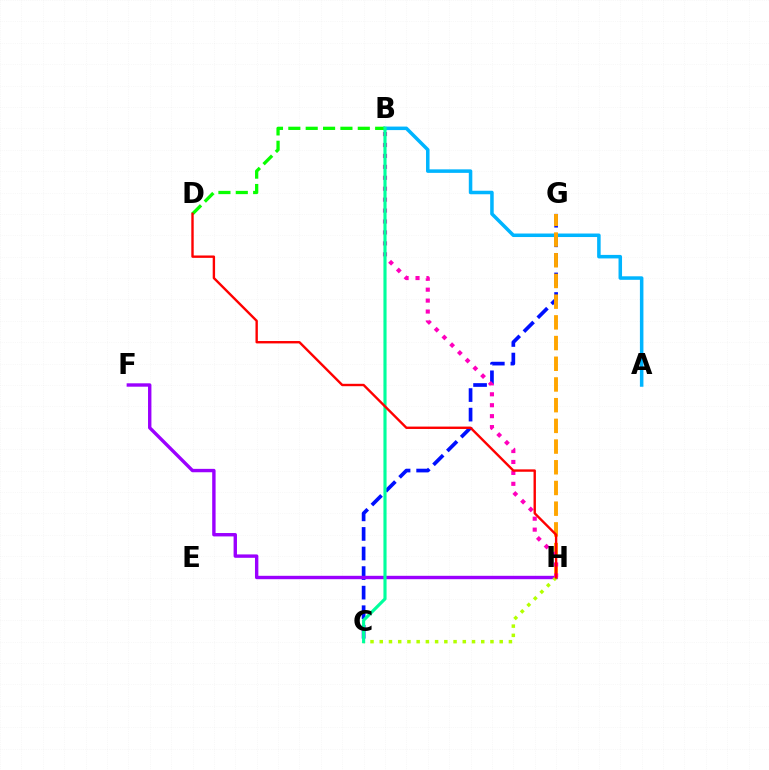{('C', 'G'): [{'color': '#0010ff', 'line_style': 'dashed', 'thickness': 2.66}], ('F', 'H'): [{'color': '#9b00ff', 'line_style': 'solid', 'thickness': 2.44}], ('C', 'H'): [{'color': '#b3ff00', 'line_style': 'dotted', 'thickness': 2.51}], ('A', 'B'): [{'color': '#00b5ff', 'line_style': 'solid', 'thickness': 2.53}], ('G', 'H'): [{'color': '#ffa500', 'line_style': 'dashed', 'thickness': 2.81}], ('B', 'H'): [{'color': '#ff00bd', 'line_style': 'dotted', 'thickness': 2.97}], ('B', 'D'): [{'color': '#08ff00', 'line_style': 'dashed', 'thickness': 2.36}], ('B', 'C'): [{'color': '#00ff9d', 'line_style': 'solid', 'thickness': 2.26}], ('D', 'H'): [{'color': '#ff0000', 'line_style': 'solid', 'thickness': 1.72}]}